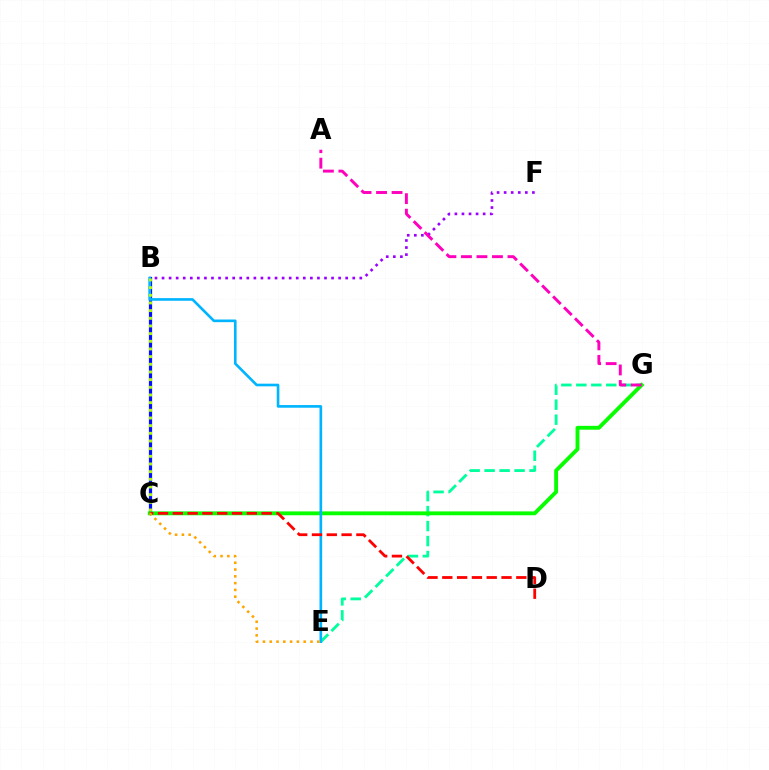{('E', 'G'): [{'color': '#00ff9d', 'line_style': 'dashed', 'thickness': 2.03}], ('B', 'C'): [{'color': '#0010ff', 'line_style': 'solid', 'thickness': 2.31}, {'color': '#b3ff00', 'line_style': 'dotted', 'thickness': 2.08}], ('B', 'F'): [{'color': '#9b00ff', 'line_style': 'dotted', 'thickness': 1.92}], ('C', 'G'): [{'color': '#08ff00', 'line_style': 'solid', 'thickness': 2.78}], ('B', 'E'): [{'color': '#00b5ff', 'line_style': 'solid', 'thickness': 1.9}], ('A', 'G'): [{'color': '#ff00bd', 'line_style': 'dashed', 'thickness': 2.11}], ('C', 'D'): [{'color': '#ff0000', 'line_style': 'dashed', 'thickness': 2.01}], ('C', 'E'): [{'color': '#ffa500', 'line_style': 'dotted', 'thickness': 1.84}]}